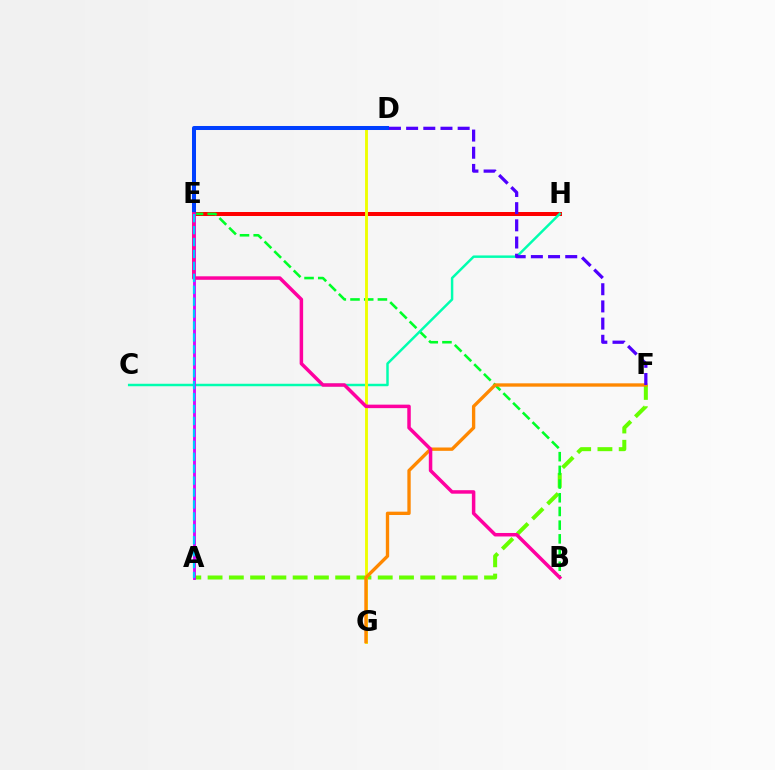{('E', 'H'): [{'color': '#ff0000', 'line_style': 'solid', 'thickness': 2.88}], ('A', 'F'): [{'color': '#66ff00', 'line_style': 'dashed', 'thickness': 2.89}], ('B', 'E'): [{'color': '#00ff27', 'line_style': 'dashed', 'thickness': 1.86}, {'color': '#ff00a0', 'line_style': 'solid', 'thickness': 2.52}], ('C', 'H'): [{'color': '#00ffaf', 'line_style': 'solid', 'thickness': 1.78}], ('D', 'G'): [{'color': '#eeff00', 'line_style': 'solid', 'thickness': 2.08}], ('D', 'E'): [{'color': '#003fff', 'line_style': 'solid', 'thickness': 2.89}], ('A', 'E'): [{'color': '#d600ff', 'line_style': 'solid', 'thickness': 2.06}, {'color': '#00c7ff', 'line_style': 'dashed', 'thickness': 1.62}], ('F', 'G'): [{'color': '#ff8800', 'line_style': 'solid', 'thickness': 2.41}], ('D', 'F'): [{'color': '#4f00ff', 'line_style': 'dashed', 'thickness': 2.33}]}